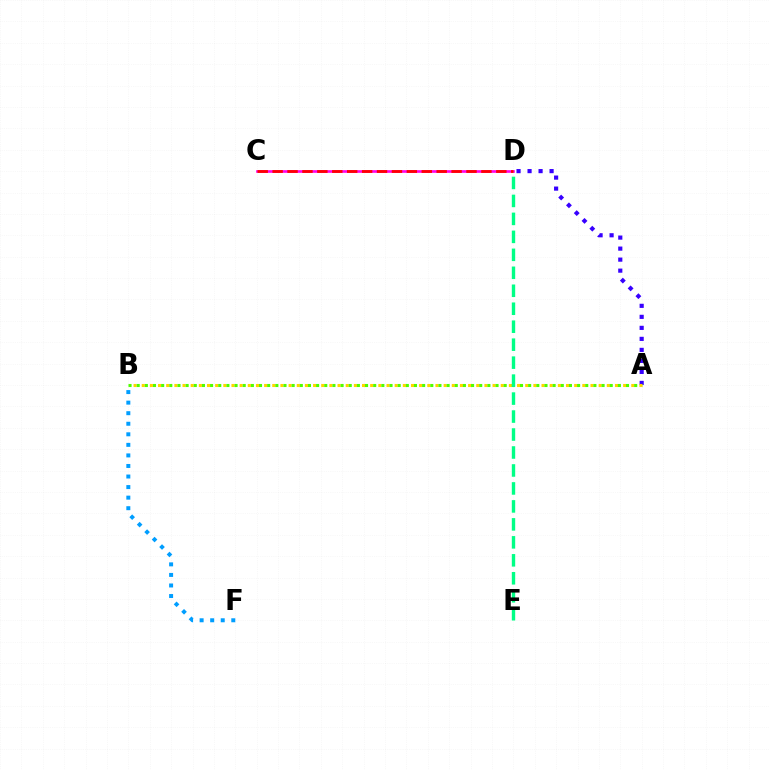{('A', 'D'): [{'color': '#3700ff', 'line_style': 'dotted', 'thickness': 2.99}], ('B', 'F'): [{'color': '#009eff', 'line_style': 'dotted', 'thickness': 2.87}], ('A', 'B'): [{'color': '#ffd500', 'line_style': 'dotted', 'thickness': 2.22}, {'color': '#4fff00', 'line_style': 'dotted', 'thickness': 2.22}], ('C', 'D'): [{'color': '#ff00ed', 'line_style': 'solid', 'thickness': 1.9}, {'color': '#ff0000', 'line_style': 'dashed', 'thickness': 2.03}], ('D', 'E'): [{'color': '#00ff86', 'line_style': 'dashed', 'thickness': 2.44}]}